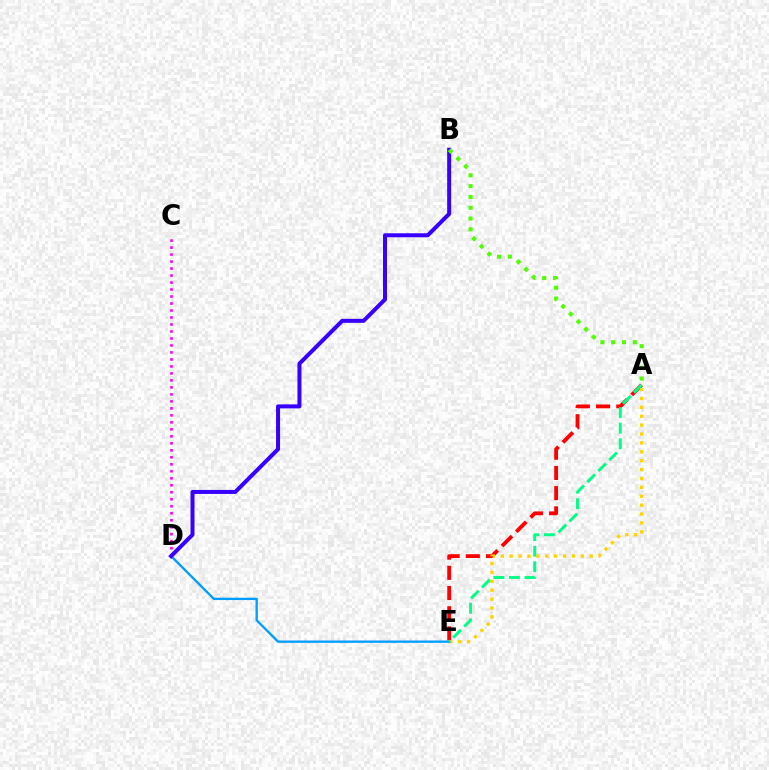{('A', 'E'): [{'color': '#ff0000', 'line_style': 'dashed', 'thickness': 2.74}, {'color': '#ffd500', 'line_style': 'dotted', 'thickness': 2.42}, {'color': '#00ff86', 'line_style': 'dashed', 'thickness': 2.11}], ('C', 'D'): [{'color': '#ff00ed', 'line_style': 'dotted', 'thickness': 1.9}], ('D', 'E'): [{'color': '#009eff', 'line_style': 'solid', 'thickness': 1.68}], ('B', 'D'): [{'color': '#3700ff', 'line_style': 'solid', 'thickness': 2.89}], ('A', 'B'): [{'color': '#4fff00', 'line_style': 'dotted', 'thickness': 2.94}]}